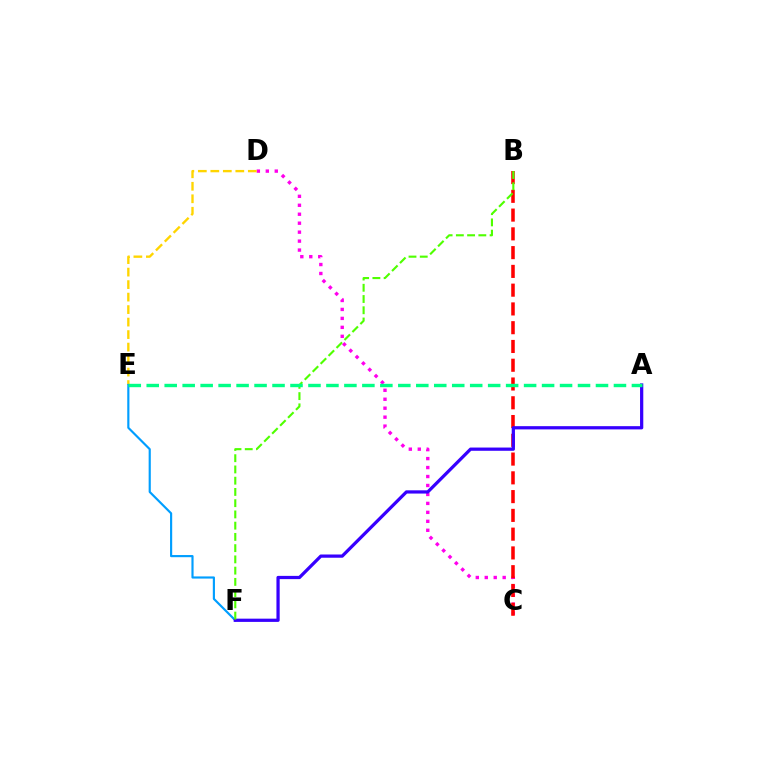{('C', 'D'): [{'color': '#ff00ed', 'line_style': 'dotted', 'thickness': 2.43}], ('D', 'E'): [{'color': '#ffd500', 'line_style': 'dashed', 'thickness': 1.7}], ('B', 'C'): [{'color': '#ff0000', 'line_style': 'dashed', 'thickness': 2.55}], ('E', 'F'): [{'color': '#009eff', 'line_style': 'solid', 'thickness': 1.55}], ('A', 'F'): [{'color': '#3700ff', 'line_style': 'solid', 'thickness': 2.33}], ('B', 'F'): [{'color': '#4fff00', 'line_style': 'dashed', 'thickness': 1.53}], ('A', 'E'): [{'color': '#00ff86', 'line_style': 'dashed', 'thickness': 2.44}]}